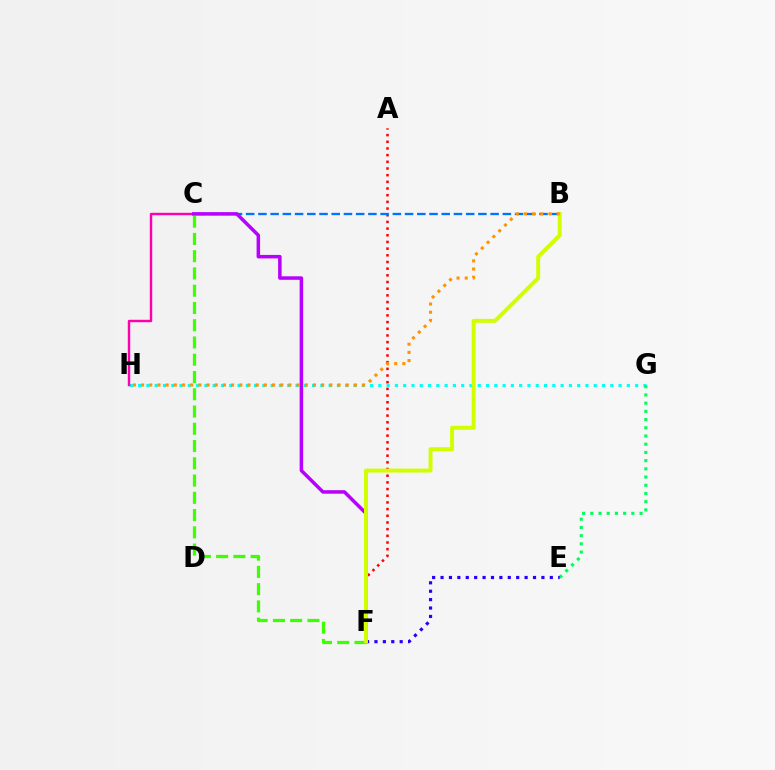{('A', 'F'): [{'color': '#ff0000', 'line_style': 'dotted', 'thickness': 1.81}], ('G', 'H'): [{'color': '#00fff6', 'line_style': 'dotted', 'thickness': 2.25}], ('E', 'G'): [{'color': '#00ff5c', 'line_style': 'dotted', 'thickness': 2.23}], ('E', 'F'): [{'color': '#2500ff', 'line_style': 'dotted', 'thickness': 2.28}], ('C', 'H'): [{'color': '#ff00ac', 'line_style': 'solid', 'thickness': 1.75}], ('B', 'C'): [{'color': '#0074ff', 'line_style': 'dashed', 'thickness': 1.66}], ('C', 'F'): [{'color': '#3dff00', 'line_style': 'dashed', 'thickness': 2.34}, {'color': '#b900ff', 'line_style': 'solid', 'thickness': 2.52}], ('B', 'F'): [{'color': '#d1ff00', 'line_style': 'solid', 'thickness': 2.84}], ('B', 'H'): [{'color': '#ff9400', 'line_style': 'dotted', 'thickness': 2.22}]}